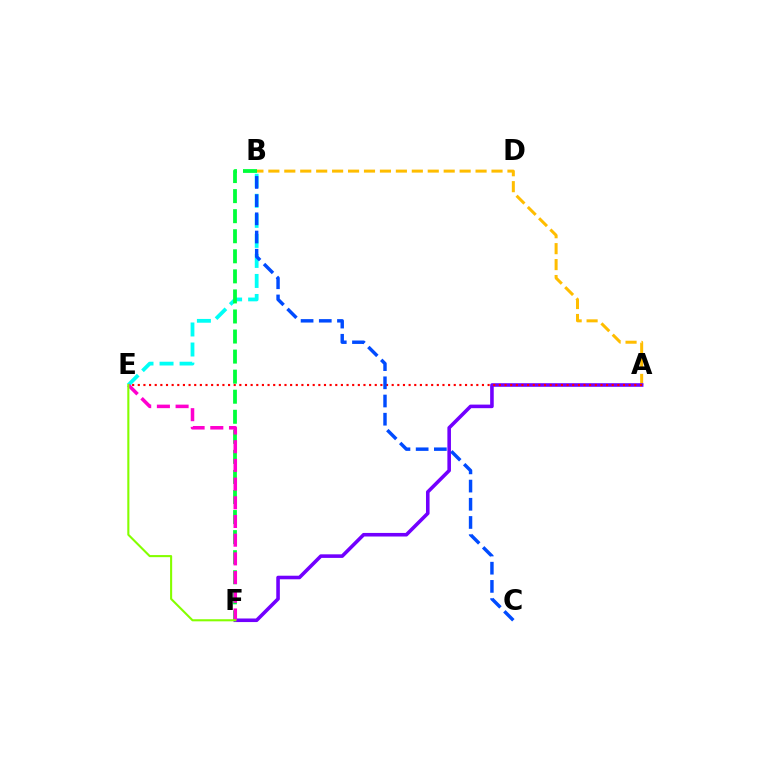{('B', 'E'): [{'color': '#00fff6', 'line_style': 'dashed', 'thickness': 2.72}], ('A', 'B'): [{'color': '#ffbd00', 'line_style': 'dashed', 'thickness': 2.17}], ('A', 'F'): [{'color': '#7200ff', 'line_style': 'solid', 'thickness': 2.58}], ('A', 'E'): [{'color': '#ff0000', 'line_style': 'dotted', 'thickness': 1.53}], ('B', 'F'): [{'color': '#00ff39', 'line_style': 'dashed', 'thickness': 2.73}], ('E', 'F'): [{'color': '#ff00cf', 'line_style': 'dashed', 'thickness': 2.54}, {'color': '#84ff00', 'line_style': 'solid', 'thickness': 1.51}], ('B', 'C'): [{'color': '#004bff', 'line_style': 'dashed', 'thickness': 2.47}]}